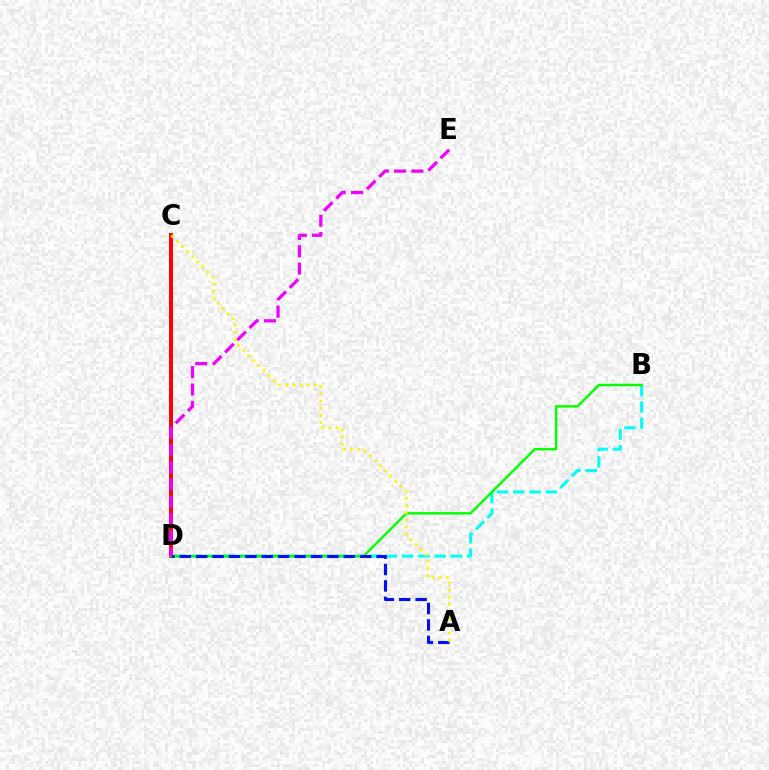{('C', 'D'): [{'color': '#ff0000', 'line_style': 'solid', 'thickness': 2.83}], ('B', 'D'): [{'color': '#00fff6', 'line_style': 'dashed', 'thickness': 2.21}, {'color': '#08ff00', 'line_style': 'solid', 'thickness': 1.78}], ('A', 'D'): [{'color': '#0010ff', 'line_style': 'dashed', 'thickness': 2.23}], ('A', 'C'): [{'color': '#fcf500', 'line_style': 'dotted', 'thickness': 1.95}], ('D', 'E'): [{'color': '#ee00ff', 'line_style': 'dashed', 'thickness': 2.35}]}